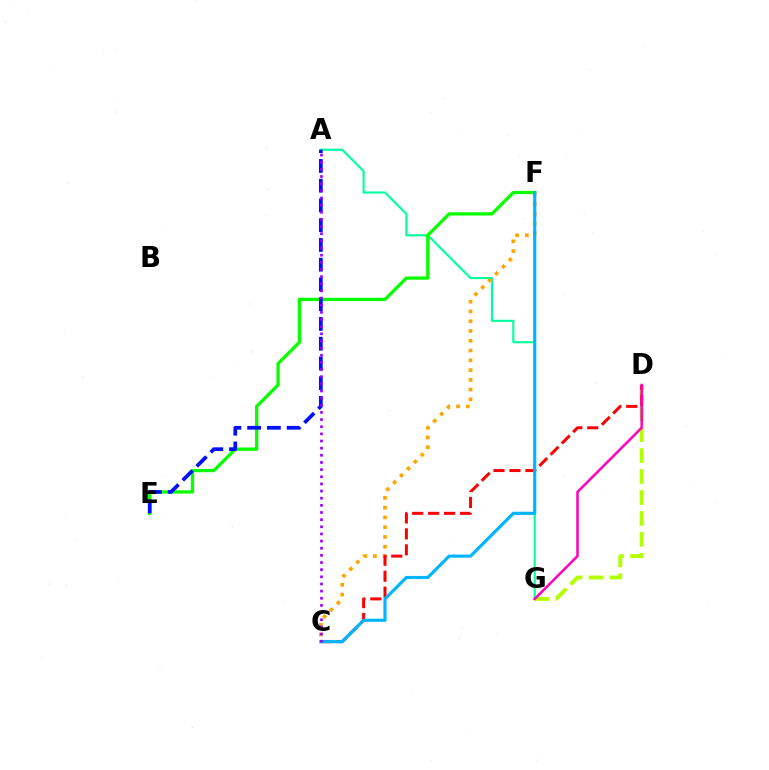{('A', 'G'): [{'color': '#00ff9d', 'line_style': 'solid', 'thickness': 1.52}], ('D', 'G'): [{'color': '#b3ff00', 'line_style': 'dashed', 'thickness': 2.85}, {'color': '#ff00bd', 'line_style': 'solid', 'thickness': 1.81}], ('E', 'F'): [{'color': '#08ff00', 'line_style': 'solid', 'thickness': 2.36}], ('A', 'E'): [{'color': '#0010ff', 'line_style': 'dashed', 'thickness': 2.68}], ('C', 'F'): [{'color': '#ffa500', 'line_style': 'dotted', 'thickness': 2.65}, {'color': '#00b5ff', 'line_style': 'solid', 'thickness': 2.27}], ('C', 'D'): [{'color': '#ff0000', 'line_style': 'dashed', 'thickness': 2.16}], ('A', 'C'): [{'color': '#9b00ff', 'line_style': 'dotted', 'thickness': 1.94}]}